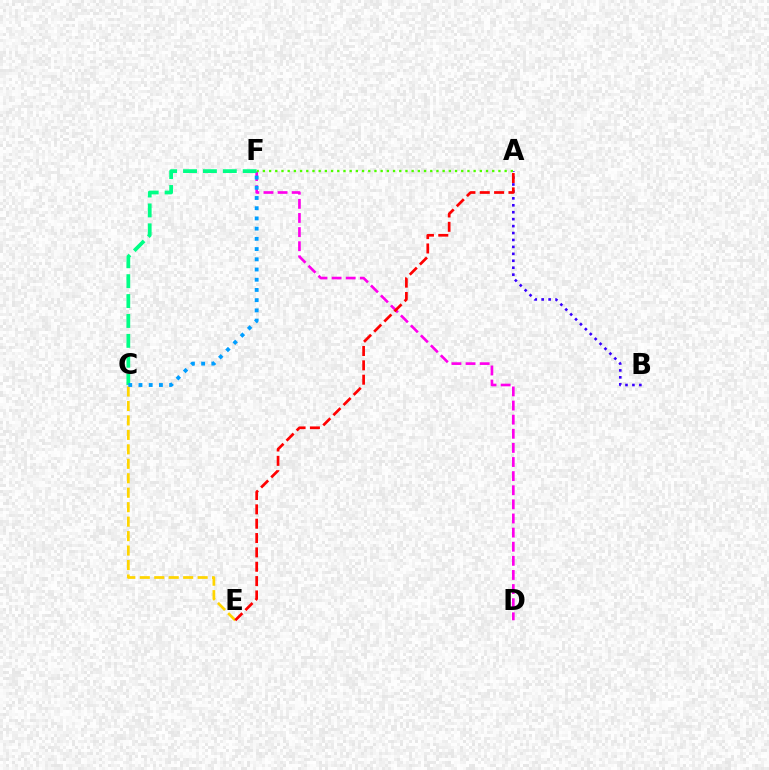{('A', 'B'): [{'color': '#3700ff', 'line_style': 'dotted', 'thickness': 1.88}], ('D', 'F'): [{'color': '#ff00ed', 'line_style': 'dashed', 'thickness': 1.92}], ('C', 'E'): [{'color': '#ffd500', 'line_style': 'dashed', 'thickness': 1.96}], ('C', 'F'): [{'color': '#00ff86', 'line_style': 'dashed', 'thickness': 2.7}, {'color': '#009eff', 'line_style': 'dotted', 'thickness': 2.78}], ('A', 'E'): [{'color': '#ff0000', 'line_style': 'dashed', 'thickness': 1.95}], ('A', 'F'): [{'color': '#4fff00', 'line_style': 'dotted', 'thickness': 1.68}]}